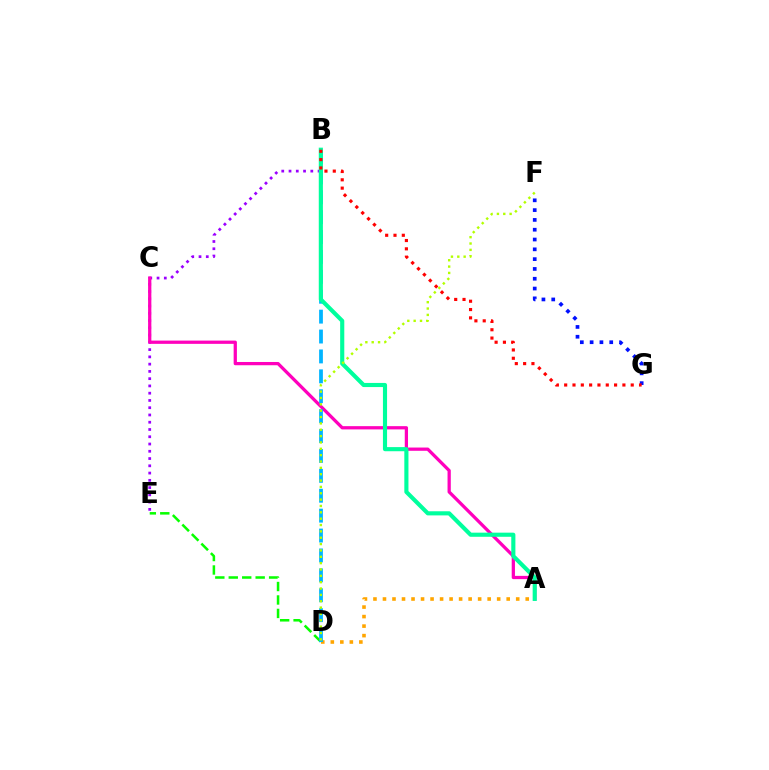{('B', 'E'): [{'color': '#9b00ff', 'line_style': 'dotted', 'thickness': 1.97}], ('F', 'G'): [{'color': '#0010ff', 'line_style': 'dotted', 'thickness': 2.66}], ('A', 'D'): [{'color': '#ffa500', 'line_style': 'dotted', 'thickness': 2.59}], ('A', 'C'): [{'color': '#ff00bd', 'line_style': 'solid', 'thickness': 2.34}], ('D', 'E'): [{'color': '#08ff00', 'line_style': 'dashed', 'thickness': 1.83}], ('B', 'D'): [{'color': '#00b5ff', 'line_style': 'dashed', 'thickness': 2.7}], ('A', 'B'): [{'color': '#00ff9d', 'line_style': 'solid', 'thickness': 2.97}], ('B', 'G'): [{'color': '#ff0000', 'line_style': 'dotted', 'thickness': 2.26}], ('D', 'F'): [{'color': '#b3ff00', 'line_style': 'dotted', 'thickness': 1.73}]}